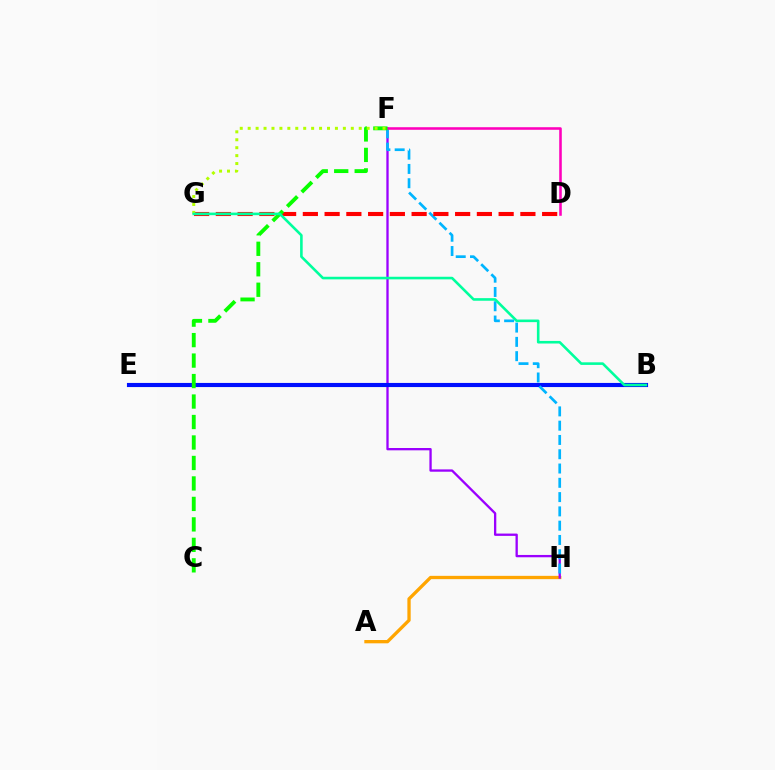{('A', 'H'): [{'color': '#ffa500', 'line_style': 'solid', 'thickness': 2.38}], ('F', 'H'): [{'color': '#9b00ff', 'line_style': 'solid', 'thickness': 1.67}, {'color': '#00b5ff', 'line_style': 'dashed', 'thickness': 1.94}], ('B', 'E'): [{'color': '#0010ff', 'line_style': 'solid', 'thickness': 2.97}], ('D', 'F'): [{'color': '#ff00bd', 'line_style': 'solid', 'thickness': 1.85}], ('D', 'G'): [{'color': '#ff0000', 'line_style': 'dashed', 'thickness': 2.96}], ('C', 'F'): [{'color': '#08ff00', 'line_style': 'dashed', 'thickness': 2.78}], ('F', 'G'): [{'color': '#b3ff00', 'line_style': 'dotted', 'thickness': 2.16}], ('B', 'G'): [{'color': '#00ff9d', 'line_style': 'solid', 'thickness': 1.87}]}